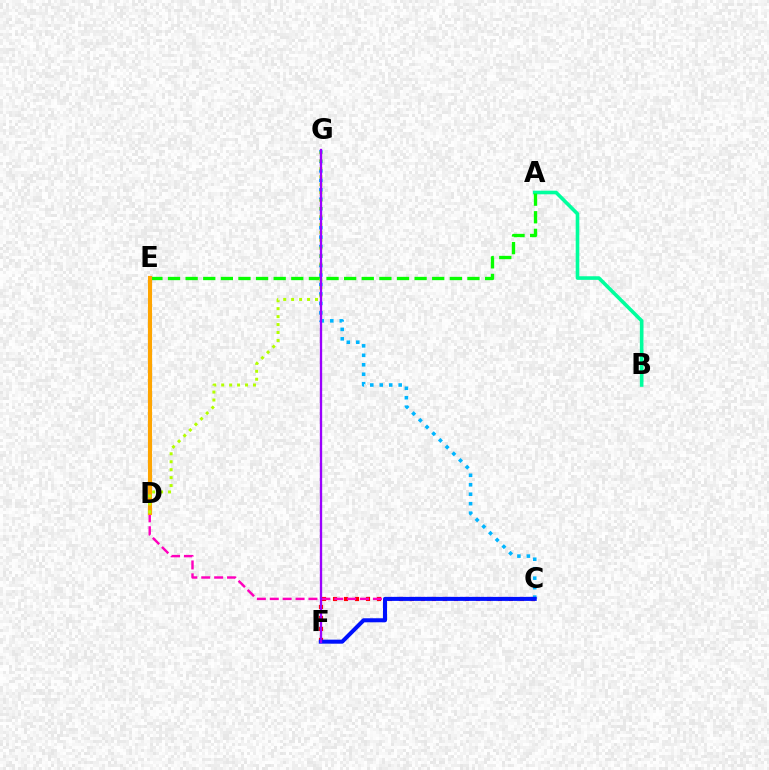{('C', 'F'): [{'color': '#ff0000', 'line_style': 'dotted', 'thickness': 2.99}, {'color': '#0010ff', 'line_style': 'solid', 'thickness': 2.9}], ('C', 'G'): [{'color': '#00b5ff', 'line_style': 'dotted', 'thickness': 2.57}], ('A', 'B'): [{'color': '#00ff9d', 'line_style': 'solid', 'thickness': 2.6}], ('A', 'E'): [{'color': '#08ff00', 'line_style': 'dashed', 'thickness': 2.39}], ('C', 'D'): [{'color': '#ff00bd', 'line_style': 'dashed', 'thickness': 1.75}], ('D', 'E'): [{'color': '#ffa500', 'line_style': 'solid', 'thickness': 2.97}], ('D', 'G'): [{'color': '#b3ff00', 'line_style': 'dotted', 'thickness': 2.16}], ('F', 'G'): [{'color': '#9b00ff', 'line_style': 'solid', 'thickness': 1.68}]}